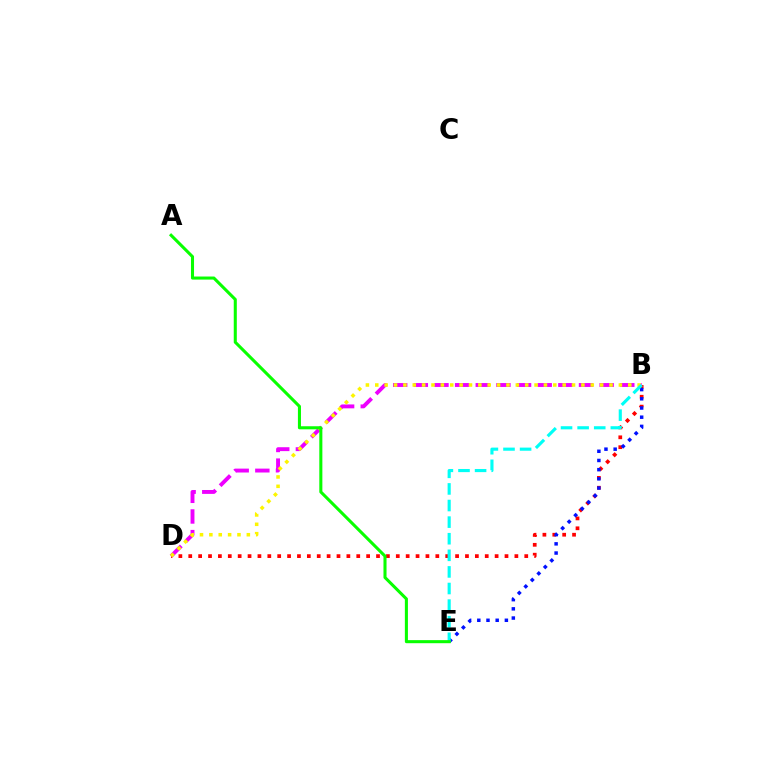{('B', 'D'): [{'color': '#ff0000', 'line_style': 'dotted', 'thickness': 2.69}, {'color': '#ee00ff', 'line_style': 'dashed', 'thickness': 2.8}, {'color': '#fcf500', 'line_style': 'dotted', 'thickness': 2.55}], ('B', 'E'): [{'color': '#0010ff', 'line_style': 'dotted', 'thickness': 2.5}, {'color': '#00fff6', 'line_style': 'dashed', 'thickness': 2.25}], ('A', 'E'): [{'color': '#08ff00', 'line_style': 'solid', 'thickness': 2.2}]}